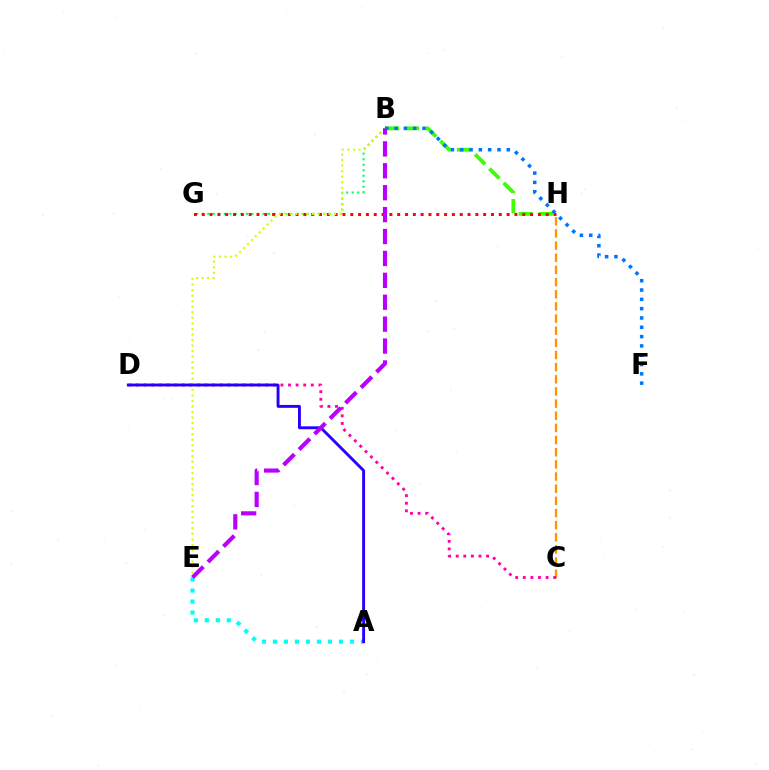{('B', 'H'): [{'color': '#3dff00', 'line_style': 'dashed', 'thickness': 2.74}], ('B', 'G'): [{'color': '#00ff5c', 'line_style': 'dotted', 'thickness': 1.5}], ('C', 'H'): [{'color': '#ff9400', 'line_style': 'dashed', 'thickness': 1.65}], ('C', 'D'): [{'color': '#ff00ac', 'line_style': 'dotted', 'thickness': 2.06}], ('A', 'E'): [{'color': '#00fff6', 'line_style': 'dotted', 'thickness': 2.99}], ('G', 'H'): [{'color': '#ff0000', 'line_style': 'dotted', 'thickness': 2.12}], ('B', 'E'): [{'color': '#d1ff00', 'line_style': 'dotted', 'thickness': 1.5}, {'color': '#b900ff', 'line_style': 'dashed', 'thickness': 2.98}], ('A', 'D'): [{'color': '#2500ff', 'line_style': 'solid', 'thickness': 2.09}], ('B', 'F'): [{'color': '#0074ff', 'line_style': 'dotted', 'thickness': 2.53}]}